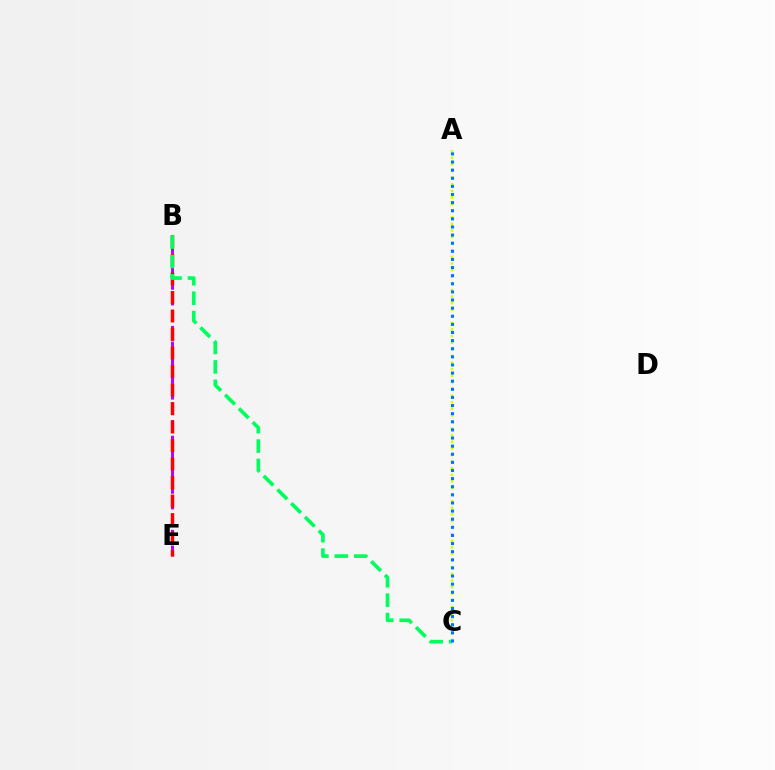{('B', 'E'): [{'color': '#b900ff', 'line_style': 'dashed', 'thickness': 2.13}, {'color': '#ff0000', 'line_style': 'dashed', 'thickness': 2.51}], ('A', 'C'): [{'color': '#d1ff00', 'line_style': 'dotted', 'thickness': 1.79}, {'color': '#0074ff', 'line_style': 'dotted', 'thickness': 2.21}], ('B', 'C'): [{'color': '#00ff5c', 'line_style': 'dashed', 'thickness': 2.64}]}